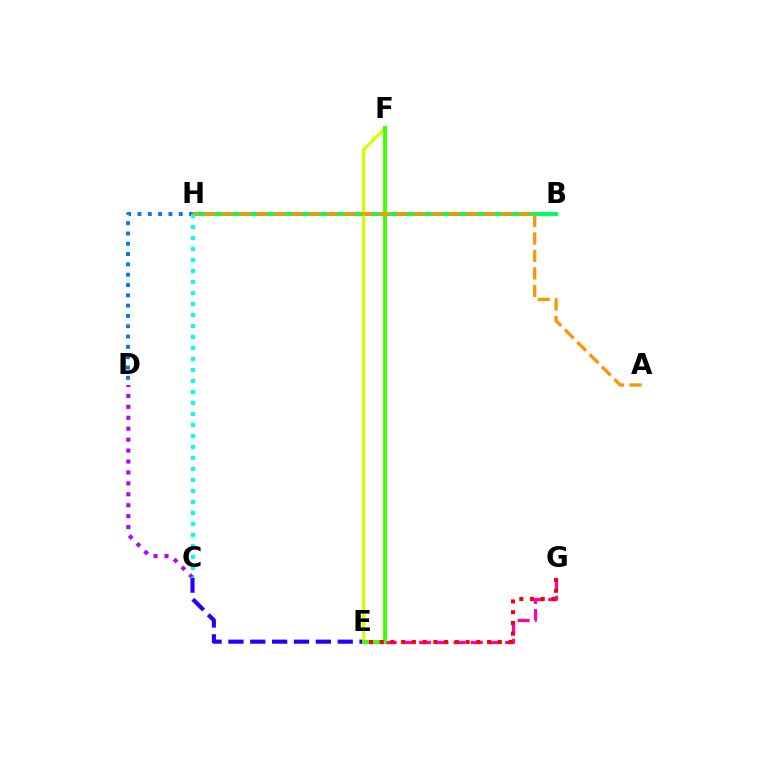{('B', 'H'): [{'color': '#00ff5c', 'line_style': 'solid', 'thickness': 2.85}], ('C', 'E'): [{'color': '#2500ff', 'line_style': 'dashed', 'thickness': 2.97}], ('E', 'G'): [{'color': '#ff00ac', 'line_style': 'dashed', 'thickness': 2.34}, {'color': '#ff0000', 'line_style': 'dotted', 'thickness': 2.92}], ('E', 'F'): [{'color': '#d1ff00', 'line_style': 'solid', 'thickness': 2.25}, {'color': '#3dff00', 'line_style': 'solid', 'thickness': 2.79}], ('D', 'H'): [{'color': '#0074ff', 'line_style': 'dotted', 'thickness': 2.8}], ('C', 'D'): [{'color': '#b900ff', 'line_style': 'dotted', 'thickness': 2.97}], ('A', 'H'): [{'color': '#ff9400', 'line_style': 'dashed', 'thickness': 2.37}], ('C', 'H'): [{'color': '#00fff6', 'line_style': 'dotted', 'thickness': 2.99}]}